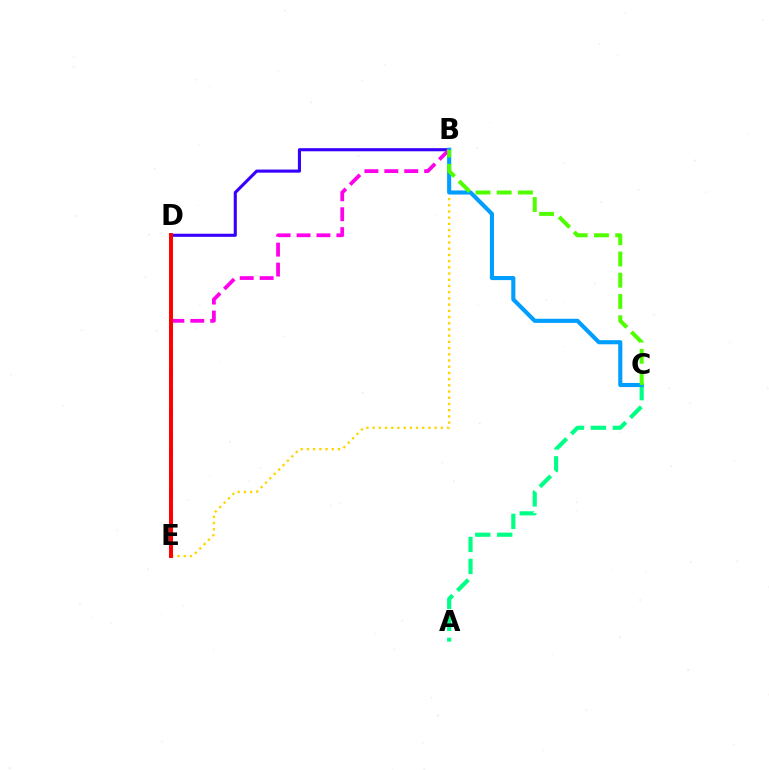{('B', 'D'): [{'color': '#3700ff', 'line_style': 'solid', 'thickness': 2.24}], ('B', 'E'): [{'color': '#ff00ed', 'line_style': 'dashed', 'thickness': 2.71}, {'color': '#ffd500', 'line_style': 'dotted', 'thickness': 1.69}], ('A', 'C'): [{'color': '#00ff86', 'line_style': 'dashed', 'thickness': 2.98}], ('B', 'C'): [{'color': '#009eff', 'line_style': 'solid', 'thickness': 2.96}, {'color': '#4fff00', 'line_style': 'dashed', 'thickness': 2.89}], ('D', 'E'): [{'color': '#ff0000', 'line_style': 'solid', 'thickness': 2.84}]}